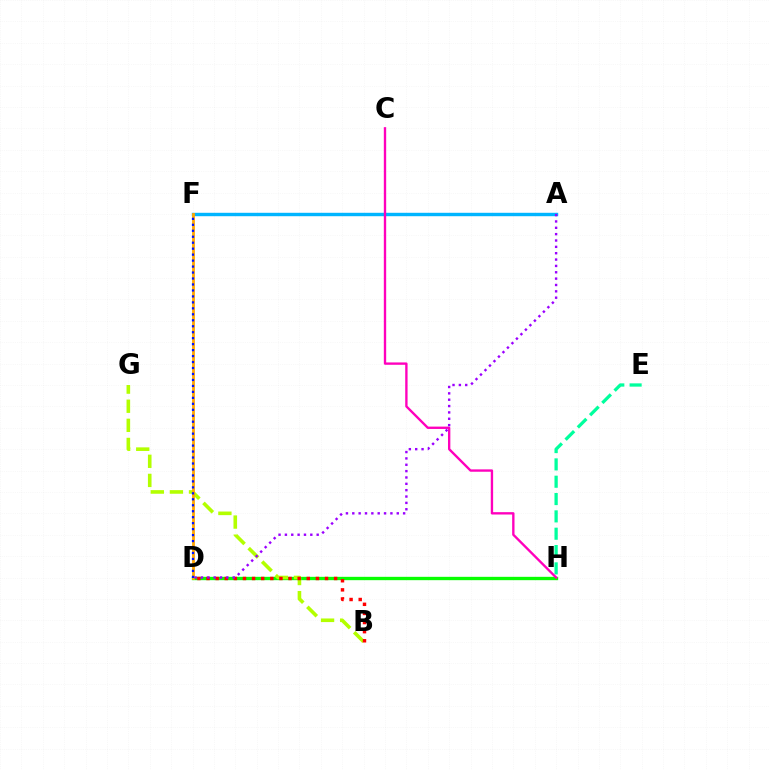{('D', 'H'): [{'color': '#08ff00', 'line_style': 'solid', 'thickness': 2.41}], ('A', 'F'): [{'color': '#00b5ff', 'line_style': 'solid', 'thickness': 2.46}], ('B', 'G'): [{'color': '#b3ff00', 'line_style': 'dashed', 'thickness': 2.6}], ('E', 'H'): [{'color': '#00ff9d', 'line_style': 'dashed', 'thickness': 2.35}], ('C', 'H'): [{'color': '#ff00bd', 'line_style': 'solid', 'thickness': 1.7}], ('B', 'D'): [{'color': '#ff0000', 'line_style': 'dotted', 'thickness': 2.48}], ('D', 'F'): [{'color': '#ffa500', 'line_style': 'solid', 'thickness': 2.02}, {'color': '#0010ff', 'line_style': 'dotted', 'thickness': 1.62}], ('A', 'D'): [{'color': '#9b00ff', 'line_style': 'dotted', 'thickness': 1.73}]}